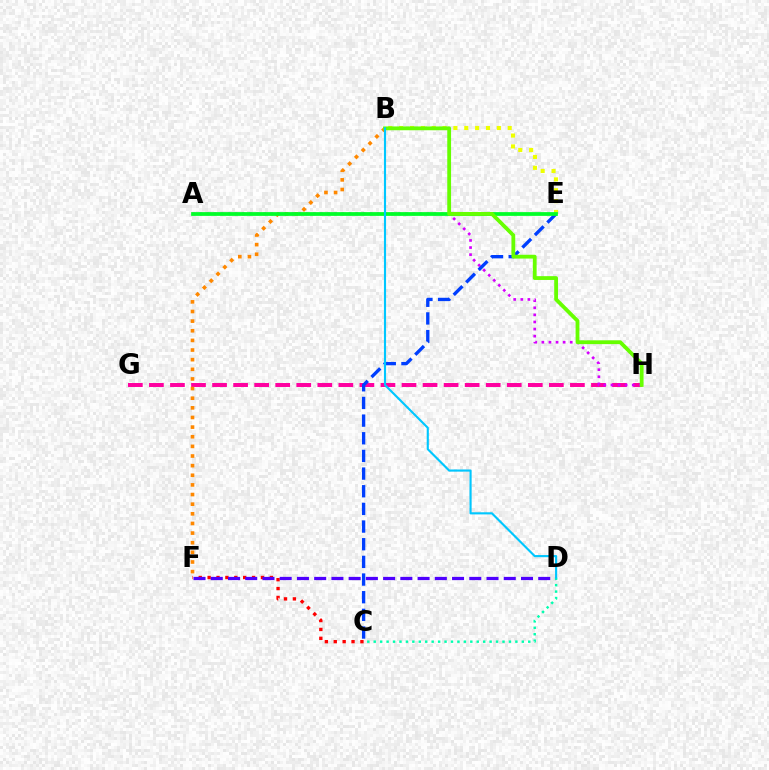{('G', 'H'): [{'color': '#ff00a0', 'line_style': 'dashed', 'thickness': 2.86}], ('C', 'F'): [{'color': '#ff0000', 'line_style': 'dotted', 'thickness': 2.42}], ('A', 'H'): [{'color': '#d600ff', 'line_style': 'dotted', 'thickness': 1.93}], ('B', 'E'): [{'color': '#eeff00', 'line_style': 'dotted', 'thickness': 2.95}], ('B', 'F'): [{'color': '#ff8800', 'line_style': 'dotted', 'thickness': 2.62}], ('C', 'E'): [{'color': '#003fff', 'line_style': 'dashed', 'thickness': 2.4}], ('D', 'F'): [{'color': '#4f00ff', 'line_style': 'dashed', 'thickness': 2.34}], ('C', 'D'): [{'color': '#00ffaf', 'line_style': 'dotted', 'thickness': 1.75}], ('A', 'E'): [{'color': '#00ff27', 'line_style': 'solid', 'thickness': 2.7}], ('B', 'H'): [{'color': '#66ff00', 'line_style': 'solid', 'thickness': 2.74}], ('B', 'D'): [{'color': '#00c7ff', 'line_style': 'solid', 'thickness': 1.54}]}